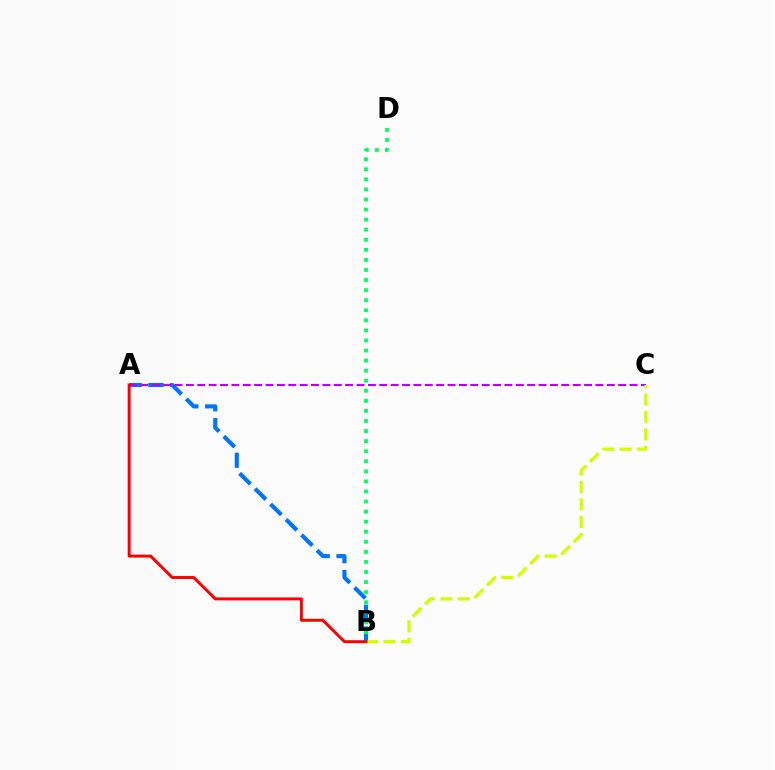{('A', 'B'): [{'color': '#0074ff', 'line_style': 'dashed', 'thickness': 2.97}, {'color': '#ff0000', 'line_style': 'solid', 'thickness': 2.12}], ('A', 'C'): [{'color': '#b900ff', 'line_style': 'dashed', 'thickness': 1.55}], ('B', 'C'): [{'color': '#d1ff00', 'line_style': 'dashed', 'thickness': 2.37}], ('B', 'D'): [{'color': '#00ff5c', 'line_style': 'dotted', 'thickness': 2.74}]}